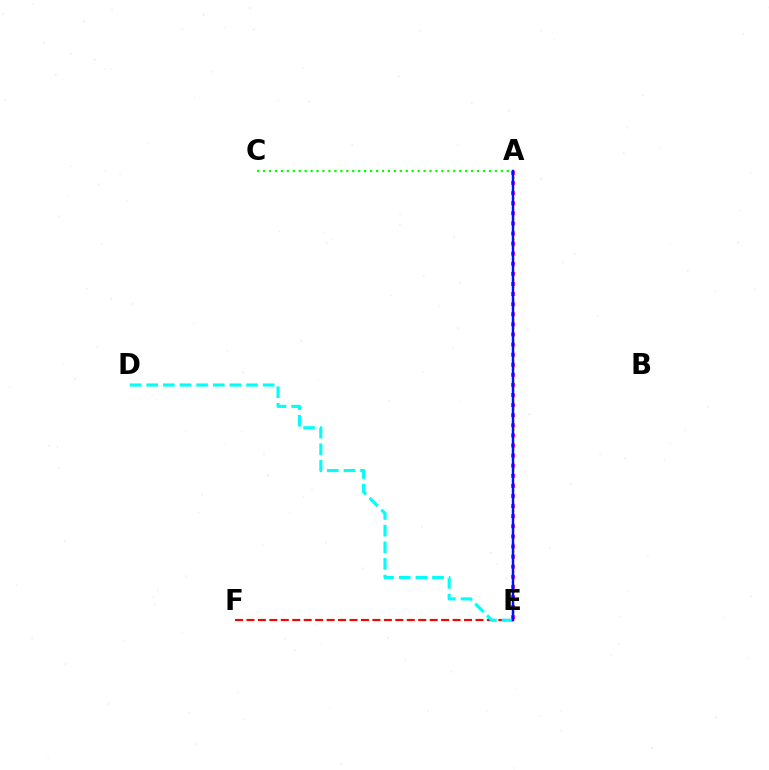{('E', 'F'): [{'color': '#ff0000', 'line_style': 'dashed', 'thickness': 1.56}], ('A', 'E'): [{'color': '#fcf500', 'line_style': 'dotted', 'thickness': 1.84}, {'color': '#ee00ff', 'line_style': 'dotted', 'thickness': 2.74}, {'color': '#0010ff', 'line_style': 'solid', 'thickness': 1.76}], ('D', 'E'): [{'color': '#00fff6', 'line_style': 'dashed', 'thickness': 2.26}], ('A', 'C'): [{'color': '#08ff00', 'line_style': 'dotted', 'thickness': 1.62}]}